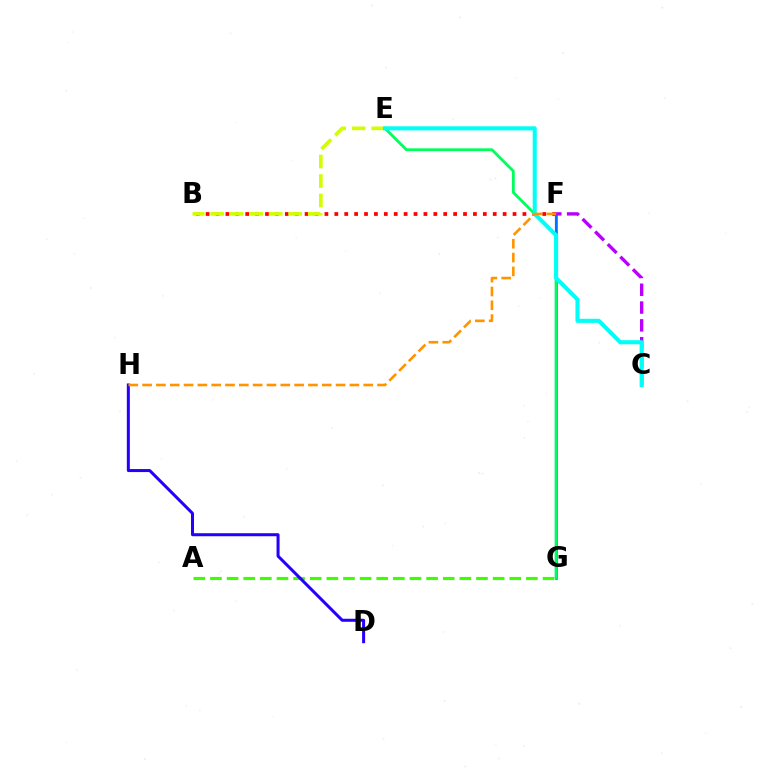{('B', 'F'): [{'color': '#ff0000', 'line_style': 'dotted', 'thickness': 2.69}], ('F', 'G'): [{'color': '#ff00ac', 'line_style': 'solid', 'thickness': 1.83}, {'color': '#0074ff', 'line_style': 'solid', 'thickness': 1.56}], ('C', 'F'): [{'color': '#b900ff', 'line_style': 'dashed', 'thickness': 2.42}], ('A', 'G'): [{'color': '#3dff00', 'line_style': 'dashed', 'thickness': 2.26}], ('E', 'G'): [{'color': '#00ff5c', 'line_style': 'solid', 'thickness': 2.03}], ('B', 'E'): [{'color': '#d1ff00', 'line_style': 'dashed', 'thickness': 2.65}], ('D', 'H'): [{'color': '#2500ff', 'line_style': 'solid', 'thickness': 2.17}], ('C', 'E'): [{'color': '#00fff6', 'line_style': 'solid', 'thickness': 2.94}], ('F', 'H'): [{'color': '#ff9400', 'line_style': 'dashed', 'thickness': 1.88}]}